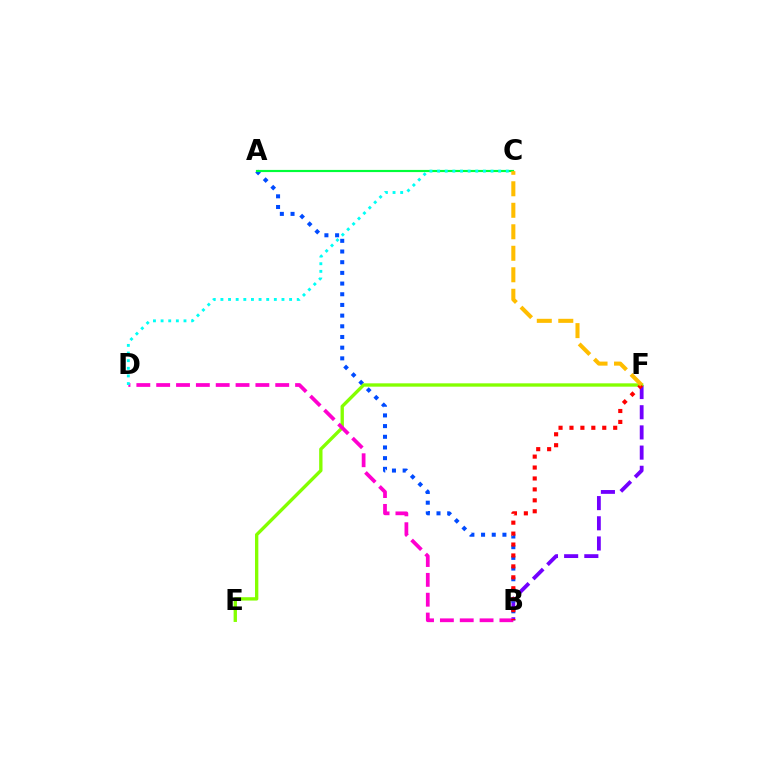{('B', 'F'): [{'color': '#7200ff', 'line_style': 'dashed', 'thickness': 2.74}, {'color': '#ff0000', 'line_style': 'dotted', 'thickness': 2.97}], ('A', 'B'): [{'color': '#004bff', 'line_style': 'dotted', 'thickness': 2.9}], ('E', 'F'): [{'color': '#84ff00', 'line_style': 'solid', 'thickness': 2.41}], ('B', 'D'): [{'color': '#ff00cf', 'line_style': 'dashed', 'thickness': 2.7}], ('A', 'C'): [{'color': '#00ff39', 'line_style': 'solid', 'thickness': 1.56}], ('C', 'D'): [{'color': '#00fff6', 'line_style': 'dotted', 'thickness': 2.07}], ('C', 'F'): [{'color': '#ffbd00', 'line_style': 'dashed', 'thickness': 2.92}]}